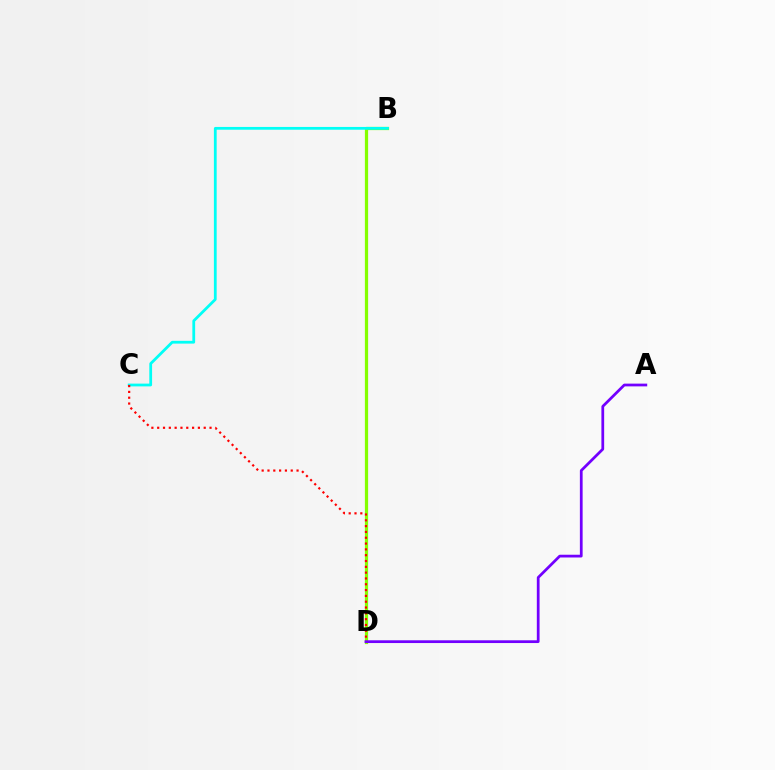{('B', 'D'): [{'color': '#84ff00', 'line_style': 'solid', 'thickness': 2.33}], ('B', 'C'): [{'color': '#00fff6', 'line_style': 'solid', 'thickness': 2.0}], ('C', 'D'): [{'color': '#ff0000', 'line_style': 'dotted', 'thickness': 1.58}], ('A', 'D'): [{'color': '#7200ff', 'line_style': 'solid', 'thickness': 1.98}]}